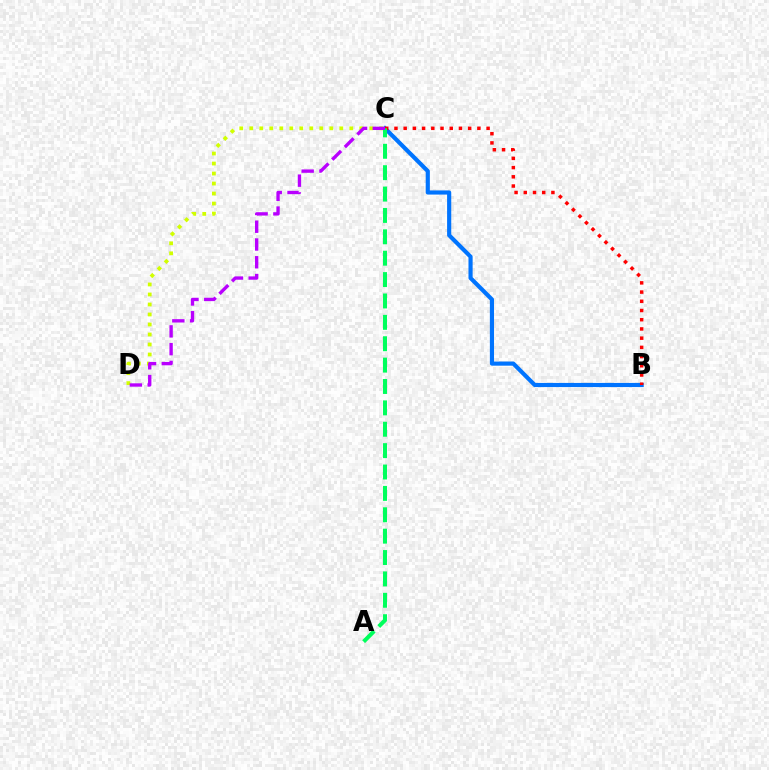{('B', 'C'): [{'color': '#0074ff', 'line_style': 'solid', 'thickness': 2.99}, {'color': '#ff0000', 'line_style': 'dotted', 'thickness': 2.5}], ('A', 'C'): [{'color': '#00ff5c', 'line_style': 'dashed', 'thickness': 2.9}], ('C', 'D'): [{'color': '#d1ff00', 'line_style': 'dotted', 'thickness': 2.72}, {'color': '#b900ff', 'line_style': 'dashed', 'thickness': 2.41}]}